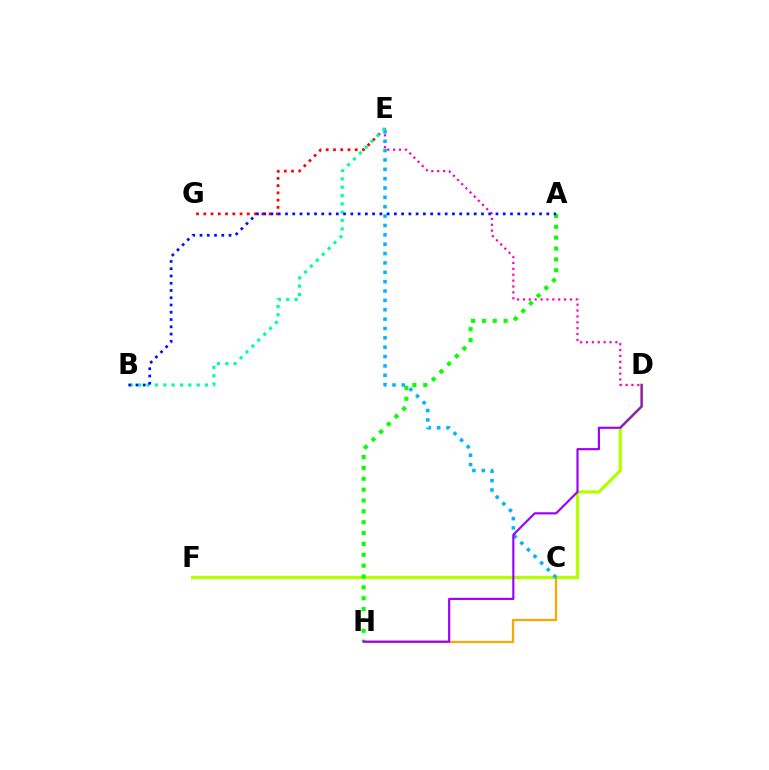{('D', 'F'): [{'color': '#b3ff00', 'line_style': 'solid', 'thickness': 2.34}], ('C', 'H'): [{'color': '#ffa500', 'line_style': 'solid', 'thickness': 1.6}], ('D', 'E'): [{'color': '#ff00bd', 'line_style': 'dotted', 'thickness': 1.6}], ('E', 'G'): [{'color': '#ff0000', 'line_style': 'dotted', 'thickness': 1.97}], ('C', 'E'): [{'color': '#00b5ff', 'line_style': 'dotted', 'thickness': 2.54}], ('A', 'H'): [{'color': '#08ff00', 'line_style': 'dotted', 'thickness': 2.95}], ('B', 'E'): [{'color': '#00ff9d', 'line_style': 'dotted', 'thickness': 2.26}], ('A', 'B'): [{'color': '#0010ff', 'line_style': 'dotted', 'thickness': 1.97}], ('D', 'H'): [{'color': '#9b00ff', 'line_style': 'solid', 'thickness': 1.56}]}